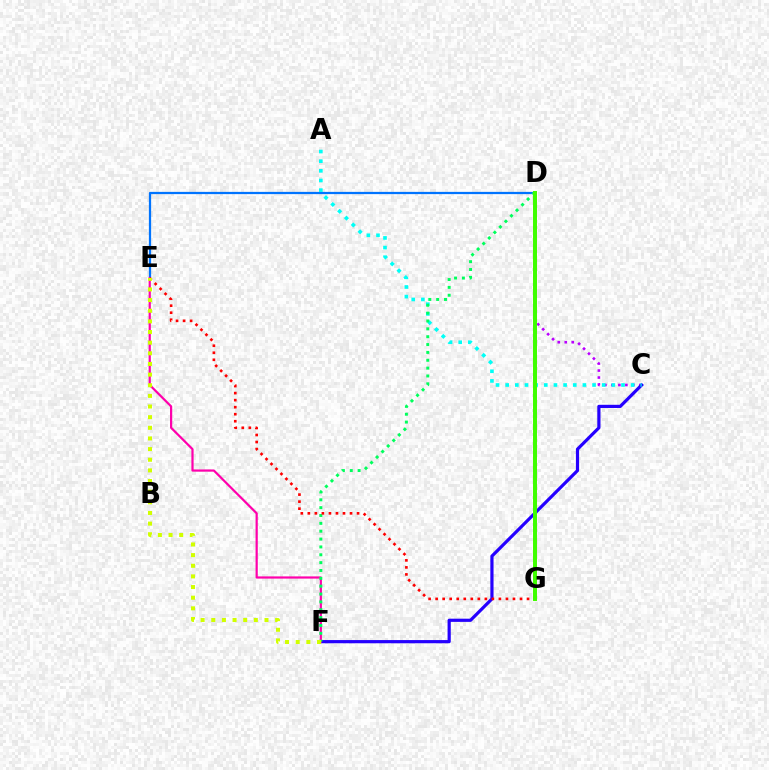{('D', 'G'): [{'color': '#ff9400', 'line_style': 'solid', 'thickness': 2.59}, {'color': '#3dff00', 'line_style': 'solid', 'thickness': 2.84}], ('C', 'D'): [{'color': '#b900ff', 'line_style': 'dotted', 'thickness': 1.9}], ('C', 'F'): [{'color': '#2500ff', 'line_style': 'solid', 'thickness': 2.3}], ('D', 'E'): [{'color': '#0074ff', 'line_style': 'solid', 'thickness': 1.62}], ('A', 'C'): [{'color': '#00fff6', 'line_style': 'dotted', 'thickness': 2.62}], ('E', 'F'): [{'color': '#ff00ac', 'line_style': 'solid', 'thickness': 1.59}, {'color': '#d1ff00', 'line_style': 'dotted', 'thickness': 2.89}], ('D', 'F'): [{'color': '#00ff5c', 'line_style': 'dotted', 'thickness': 2.13}], ('E', 'G'): [{'color': '#ff0000', 'line_style': 'dotted', 'thickness': 1.91}]}